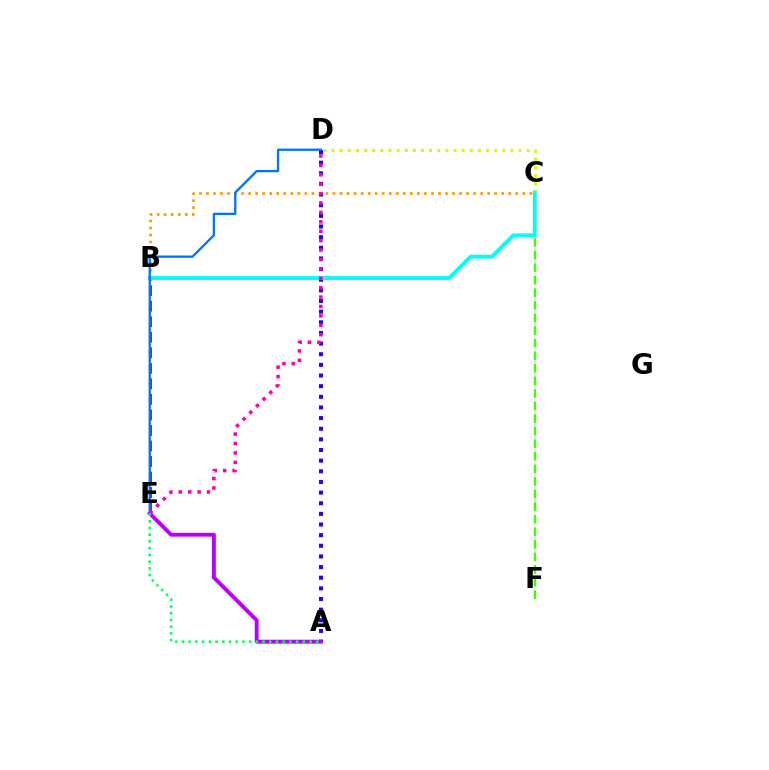{('A', 'D'): [{'color': '#2500ff', 'line_style': 'dotted', 'thickness': 2.89}], ('C', 'D'): [{'color': '#d1ff00', 'line_style': 'dotted', 'thickness': 2.21}], ('B', 'E'): [{'color': '#ff0000', 'line_style': 'dashed', 'thickness': 2.11}], ('A', 'E'): [{'color': '#b900ff', 'line_style': 'solid', 'thickness': 2.78}, {'color': '#00ff5c', 'line_style': 'dotted', 'thickness': 1.82}], ('C', 'F'): [{'color': '#3dff00', 'line_style': 'dashed', 'thickness': 1.71}], ('B', 'C'): [{'color': '#00fff6', 'line_style': 'solid', 'thickness': 2.77}, {'color': '#ff9400', 'line_style': 'dotted', 'thickness': 1.91}], ('D', 'E'): [{'color': '#0074ff', 'line_style': 'solid', 'thickness': 1.66}, {'color': '#ff00ac', 'line_style': 'dotted', 'thickness': 2.56}]}